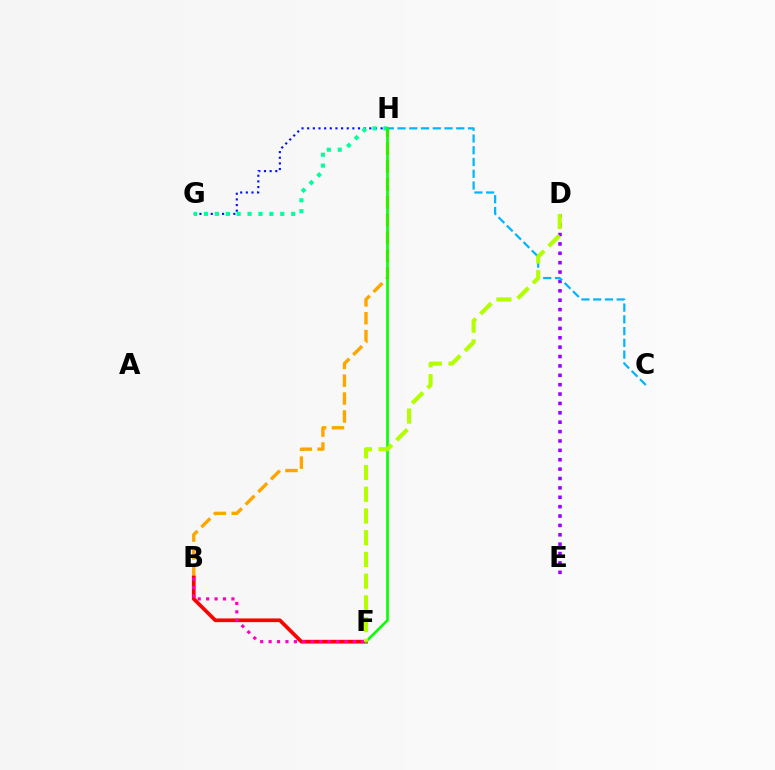{('G', 'H'): [{'color': '#0010ff', 'line_style': 'dotted', 'thickness': 1.53}, {'color': '#00ff9d', 'line_style': 'dotted', 'thickness': 2.96}], ('B', 'H'): [{'color': '#ffa500', 'line_style': 'dashed', 'thickness': 2.43}], ('B', 'F'): [{'color': '#ff0000', 'line_style': 'solid', 'thickness': 2.66}, {'color': '#ff00bd', 'line_style': 'dotted', 'thickness': 2.29}], ('D', 'E'): [{'color': '#9b00ff', 'line_style': 'dotted', 'thickness': 2.55}], ('C', 'H'): [{'color': '#00b5ff', 'line_style': 'dashed', 'thickness': 1.6}], ('F', 'H'): [{'color': '#08ff00', 'line_style': 'solid', 'thickness': 1.89}], ('D', 'F'): [{'color': '#b3ff00', 'line_style': 'dashed', 'thickness': 2.95}]}